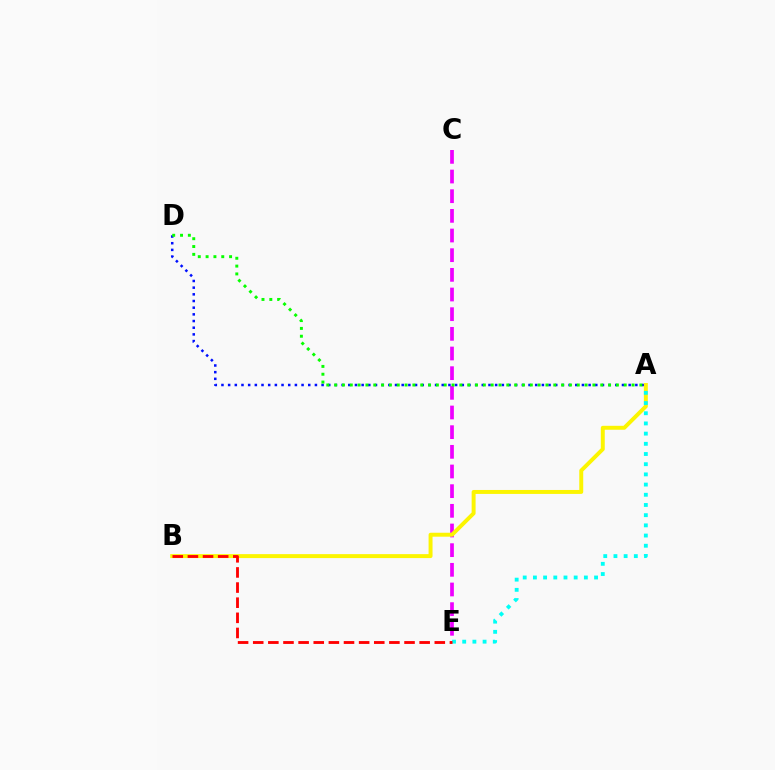{('C', 'E'): [{'color': '#ee00ff', 'line_style': 'dashed', 'thickness': 2.67}], ('A', 'D'): [{'color': '#0010ff', 'line_style': 'dotted', 'thickness': 1.81}, {'color': '#08ff00', 'line_style': 'dotted', 'thickness': 2.13}], ('A', 'B'): [{'color': '#fcf500', 'line_style': 'solid', 'thickness': 2.84}], ('A', 'E'): [{'color': '#00fff6', 'line_style': 'dotted', 'thickness': 2.77}], ('B', 'E'): [{'color': '#ff0000', 'line_style': 'dashed', 'thickness': 2.06}]}